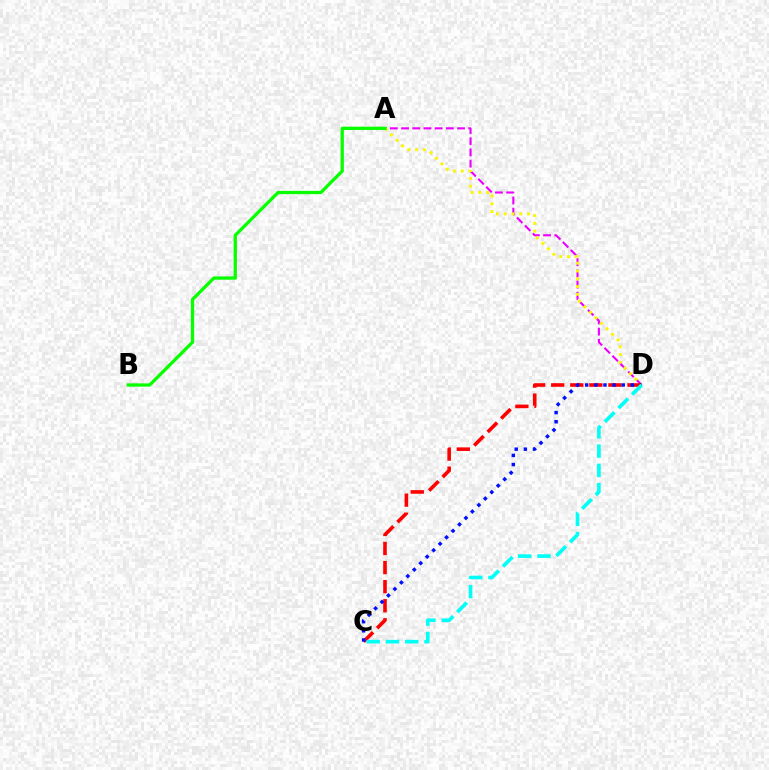{('A', 'D'): [{'color': '#ee00ff', 'line_style': 'dashed', 'thickness': 1.52}, {'color': '#fcf500', 'line_style': 'dotted', 'thickness': 2.12}], ('C', 'D'): [{'color': '#ff0000', 'line_style': 'dashed', 'thickness': 2.59}, {'color': '#0010ff', 'line_style': 'dotted', 'thickness': 2.48}, {'color': '#00fff6', 'line_style': 'dashed', 'thickness': 2.62}], ('A', 'B'): [{'color': '#08ff00', 'line_style': 'solid', 'thickness': 2.36}]}